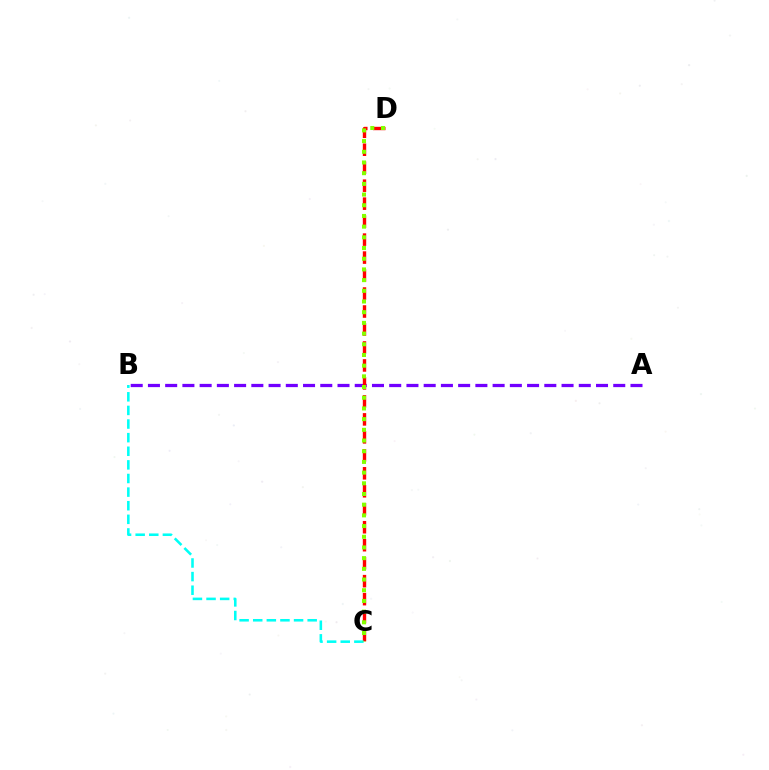{('A', 'B'): [{'color': '#7200ff', 'line_style': 'dashed', 'thickness': 2.34}], ('C', 'D'): [{'color': '#ff0000', 'line_style': 'dashed', 'thickness': 2.44}, {'color': '#84ff00', 'line_style': 'dotted', 'thickness': 2.91}], ('B', 'C'): [{'color': '#00fff6', 'line_style': 'dashed', 'thickness': 1.85}]}